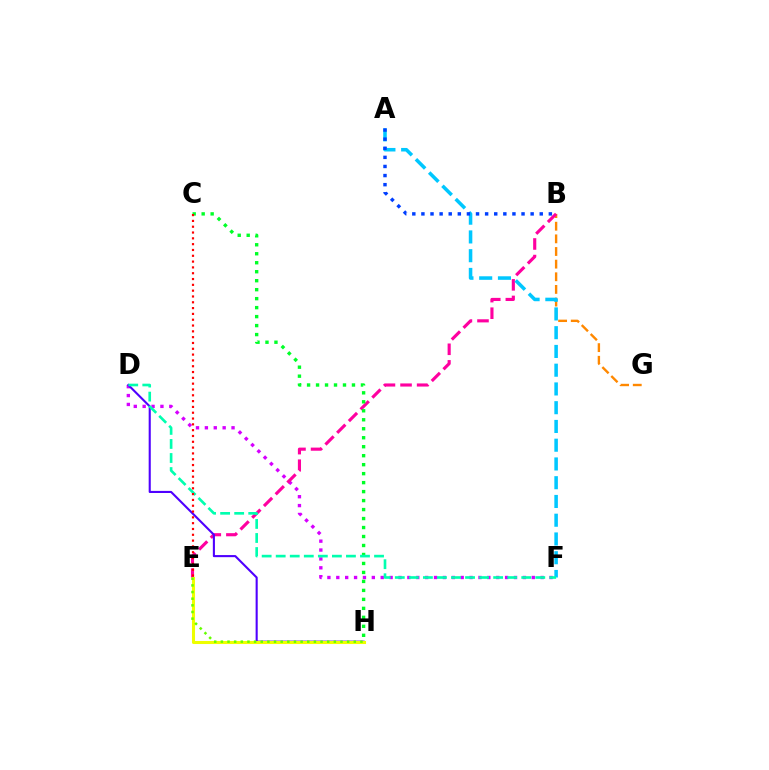{('D', 'F'): [{'color': '#d600ff', 'line_style': 'dotted', 'thickness': 2.41}, {'color': '#00ffaf', 'line_style': 'dashed', 'thickness': 1.91}], ('B', 'G'): [{'color': '#ff8800', 'line_style': 'dashed', 'thickness': 1.72}], ('B', 'E'): [{'color': '#ff00a0', 'line_style': 'dashed', 'thickness': 2.25}], ('D', 'H'): [{'color': '#4f00ff', 'line_style': 'solid', 'thickness': 1.51}], ('C', 'H'): [{'color': '#00ff27', 'line_style': 'dotted', 'thickness': 2.44}], ('E', 'H'): [{'color': '#eeff00', 'line_style': 'solid', 'thickness': 2.21}, {'color': '#66ff00', 'line_style': 'dotted', 'thickness': 1.81}], ('A', 'F'): [{'color': '#00c7ff', 'line_style': 'dashed', 'thickness': 2.55}], ('C', 'E'): [{'color': '#ff0000', 'line_style': 'dotted', 'thickness': 1.58}], ('A', 'B'): [{'color': '#003fff', 'line_style': 'dotted', 'thickness': 2.47}]}